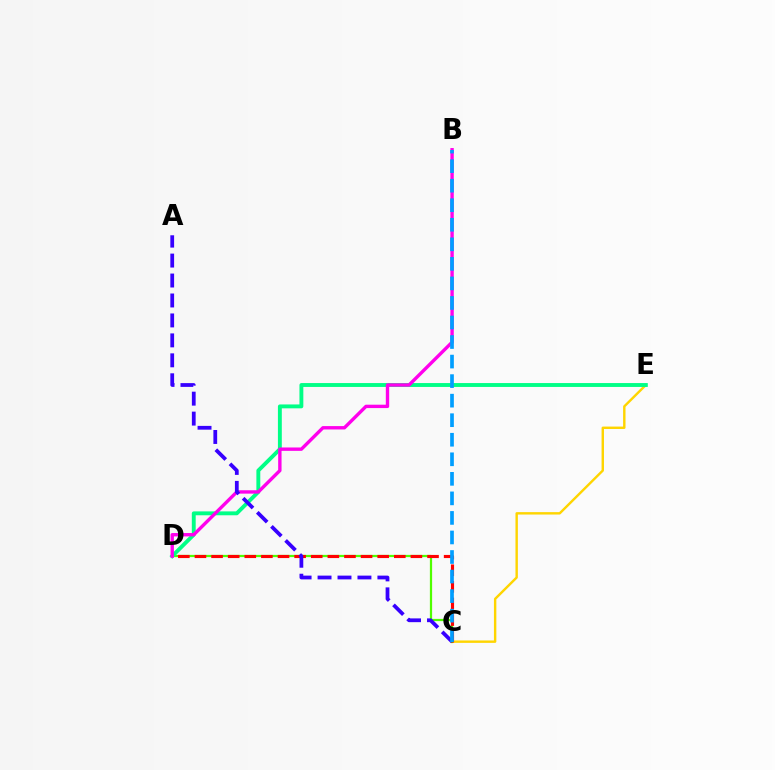{('C', 'E'): [{'color': '#ffd500', 'line_style': 'solid', 'thickness': 1.74}], ('C', 'D'): [{'color': '#4fff00', 'line_style': 'solid', 'thickness': 1.61}, {'color': '#ff0000', 'line_style': 'dashed', 'thickness': 2.26}], ('D', 'E'): [{'color': '#00ff86', 'line_style': 'solid', 'thickness': 2.8}], ('B', 'D'): [{'color': '#ff00ed', 'line_style': 'solid', 'thickness': 2.43}], ('A', 'C'): [{'color': '#3700ff', 'line_style': 'dashed', 'thickness': 2.71}], ('B', 'C'): [{'color': '#009eff', 'line_style': 'dashed', 'thickness': 2.65}]}